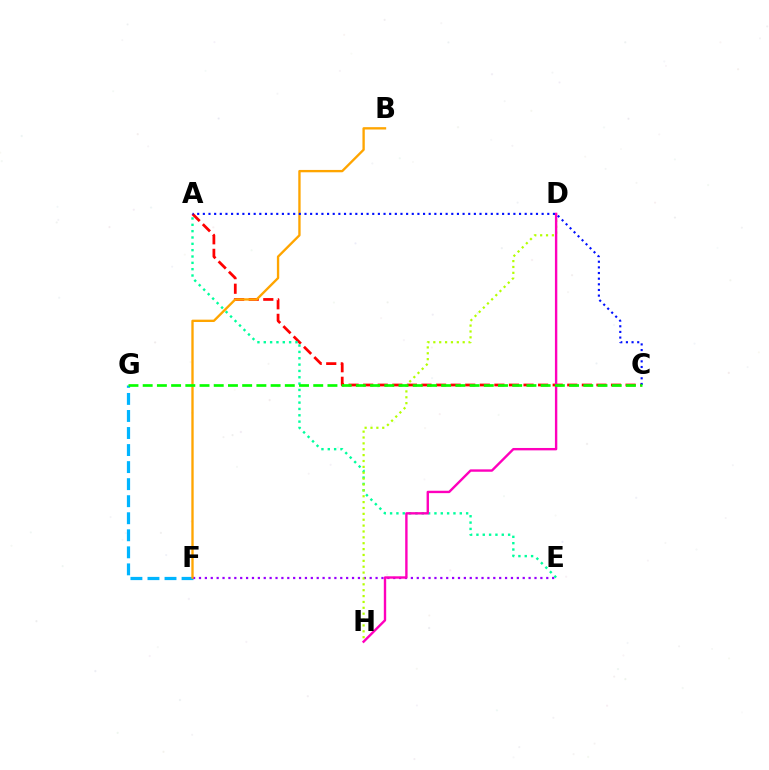{('F', 'G'): [{'color': '#00b5ff', 'line_style': 'dashed', 'thickness': 2.32}], ('A', 'C'): [{'color': '#ff0000', 'line_style': 'dashed', 'thickness': 1.98}, {'color': '#0010ff', 'line_style': 'dotted', 'thickness': 1.53}], ('E', 'F'): [{'color': '#9b00ff', 'line_style': 'dotted', 'thickness': 1.6}], ('A', 'E'): [{'color': '#00ff9d', 'line_style': 'dotted', 'thickness': 1.72}], ('D', 'H'): [{'color': '#b3ff00', 'line_style': 'dotted', 'thickness': 1.6}, {'color': '#ff00bd', 'line_style': 'solid', 'thickness': 1.72}], ('B', 'F'): [{'color': '#ffa500', 'line_style': 'solid', 'thickness': 1.69}], ('C', 'G'): [{'color': '#08ff00', 'line_style': 'dashed', 'thickness': 1.93}]}